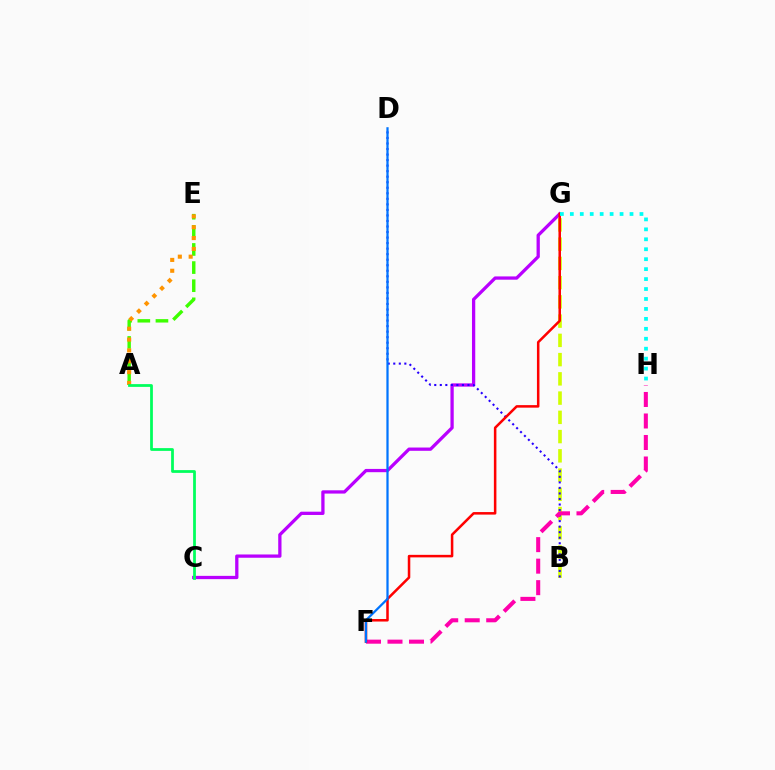{('C', 'G'): [{'color': '#b900ff', 'line_style': 'solid', 'thickness': 2.36}], ('A', 'E'): [{'color': '#3dff00', 'line_style': 'dashed', 'thickness': 2.46}, {'color': '#ff9400', 'line_style': 'dotted', 'thickness': 2.95}], ('B', 'G'): [{'color': '#d1ff00', 'line_style': 'dashed', 'thickness': 2.61}], ('B', 'D'): [{'color': '#2500ff', 'line_style': 'dotted', 'thickness': 1.5}], ('F', 'H'): [{'color': '#ff00ac', 'line_style': 'dashed', 'thickness': 2.92}], ('F', 'G'): [{'color': '#ff0000', 'line_style': 'solid', 'thickness': 1.82}], ('D', 'F'): [{'color': '#0074ff', 'line_style': 'solid', 'thickness': 1.62}], ('A', 'C'): [{'color': '#00ff5c', 'line_style': 'solid', 'thickness': 1.99}], ('G', 'H'): [{'color': '#00fff6', 'line_style': 'dotted', 'thickness': 2.7}]}